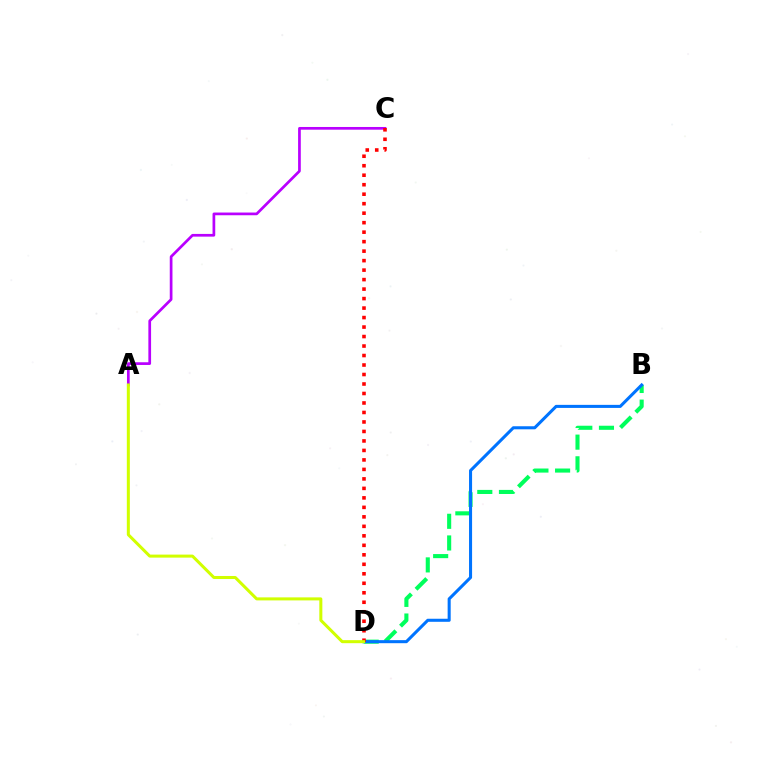{('B', 'D'): [{'color': '#00ff5c', 'line_style': 'dashed', 'thickness': 2.94}, {'color': '#0074ff', 'line_style': 'solid', 'thickness': 2.2}], ('A', 'C'): [{'color': '#b900ff', 'line_style': 'solid', 'thickness': 1.95}], ('C', 'D'): [{'color': '#ff0000', 'line_style': 'dotted', 'thickness': 2.58}], ('A', 'D'): [{'color': '#d1ff00', 'line_style': 'solid', 'thickness': 2.18}]}